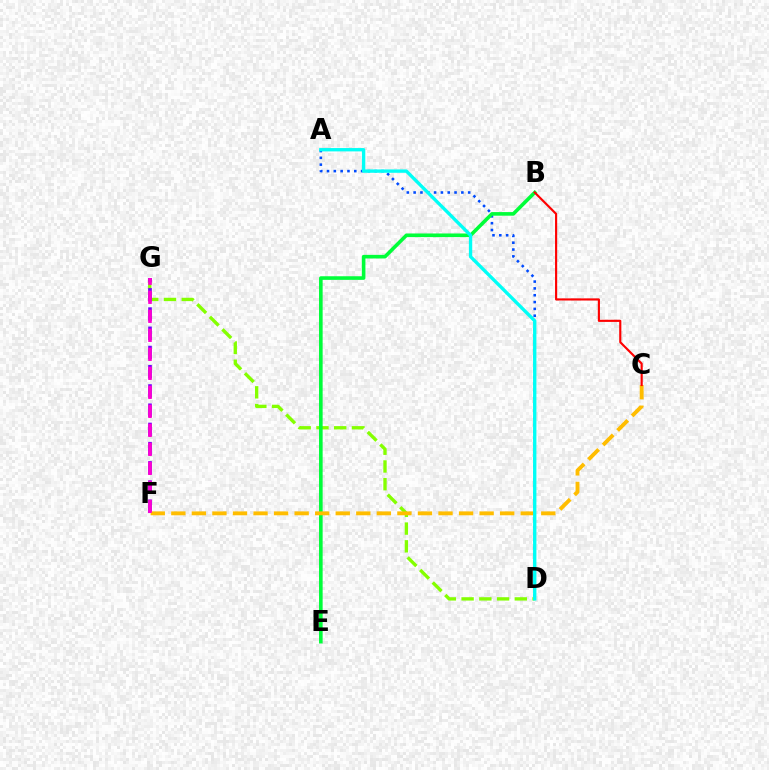{('D', 'G'): [{'color': '#84ff00', 'line_style': 'dashed', 'thickness': 2.41}], ('F', 'G'): [{'color': '#7200ff', 'line_style': 'dashed', 'thickness': 2.61}, {'color': '#ff00cf', 'line_style': 'dashed', 'thickness': 2.58}], ('A', 'D'): [{'color': '#004bff', 'line_style': 'dotted', 'thickness': 1.85}, {'color': '#00fff6', 'line_style': 'solid', 'thickness': 2.41}], ('B', 'E'): [{'color': '#00ff39', 'line_style': 'solid', 'thickness': 2.6}], ('C', 'F'): [{'color': '#ffbd00', 'line_style': 'dashed', 'thickness': 2.79}], ('B', 'C'): [{'color': '#ff0000', 'line_style': 'solid', 'thickness': 1.54}]}